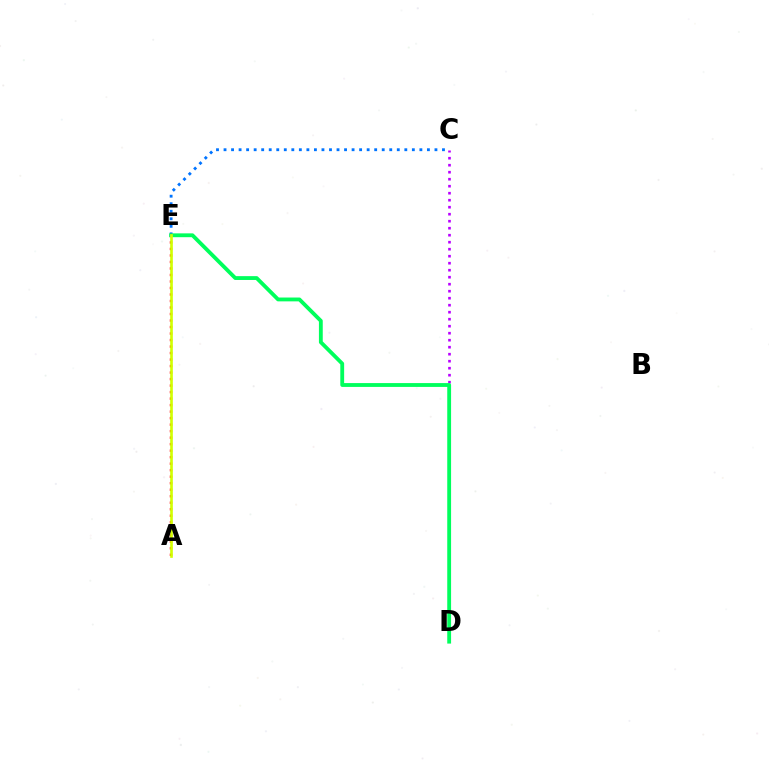{('C', 'D'): [{'color': '#b900ff', 'line_style': 'dotted', 'thickness': 1.9}], ('C', 'E'): [{'color': '#0074ff', 'line_style': 'dotted', 'thickness': 2.05}], ('A', 'E'): [{'color': '#ff0000', 'line_style': 'dotted', 'thickness': 1.77}, {'color': '#d1ff00', 'line_style': 'solid', 'thickness': 1.91}], ('D', 'E'): [{'color': '#00ff5c', 'line_style': 'solid', 'thickness': 2.76}]}